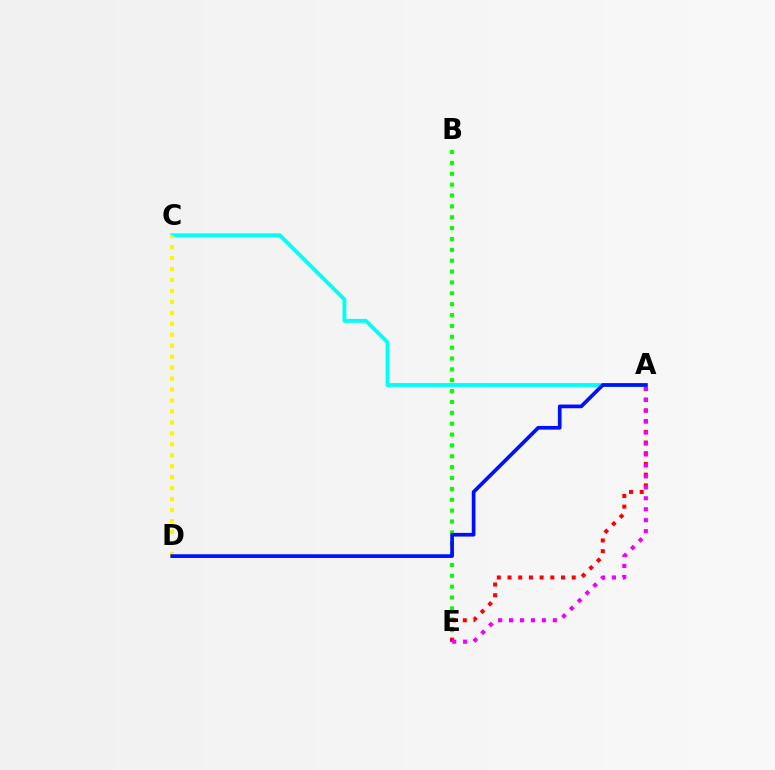{('B', 'E'): [{'color': '#08ff00', 'line_style': 'dotted', 'thickness': 2.95}], ('A', 'C'): [{'color': '#00fff6', 'line_style': 'solid', 'thickness': 2.8}], ('A', 'E'): [{'color': '#ff0000', 'line_style': 'dotted', 'thickness': 2.91}, {'color': '#ee00ff', 'line_style': 'dotted', 'thickness': 2.98}], ('C', 'D'): [{'color': '#fcf500', 'line_style': 'dotted', 'thickness': 2.98}], ('A', 'D'): [{'color': '#0010ff', 'line_style': 'solid', 'thickness': 2.66}]}